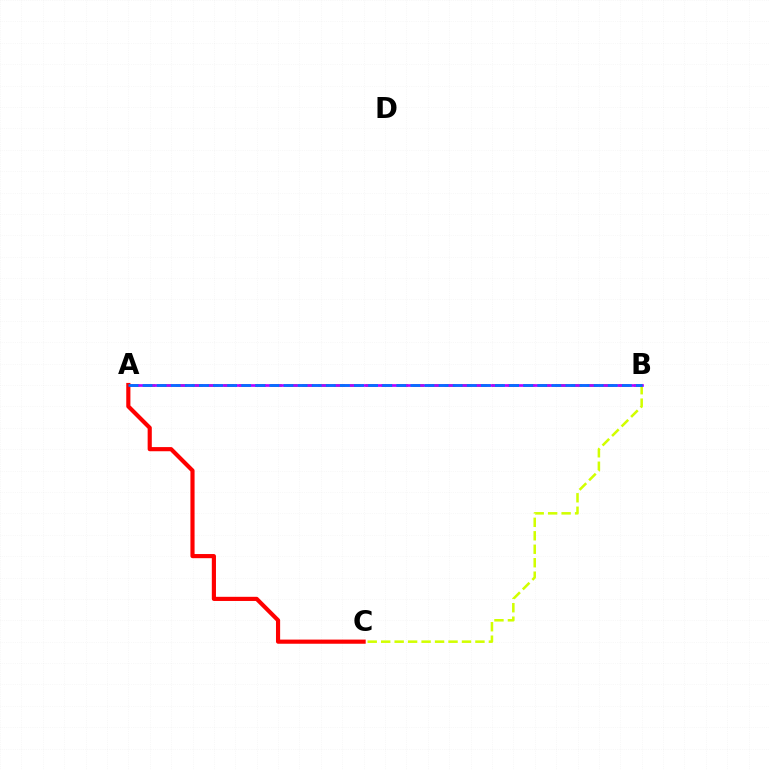{('B', 'C'): [{'color': '#d1ff00', 'line_style': 'dashed', 'thickness': 1.83}], ('A', 'B'): [{'color': '#00ff5c', 'line_style': 'dashed', 'thickness': 2.15}, {'color': '#b900ff', 'line_style': 'solid', 'thickness': 1.94}, {'color': '#0074ff', 'line_style': 'dashed', 'thickness': 1.92}], ('A', 'C'): [{'color': '#ff0000', 'line_style': 'solid', 'thickness': 2.99}]}